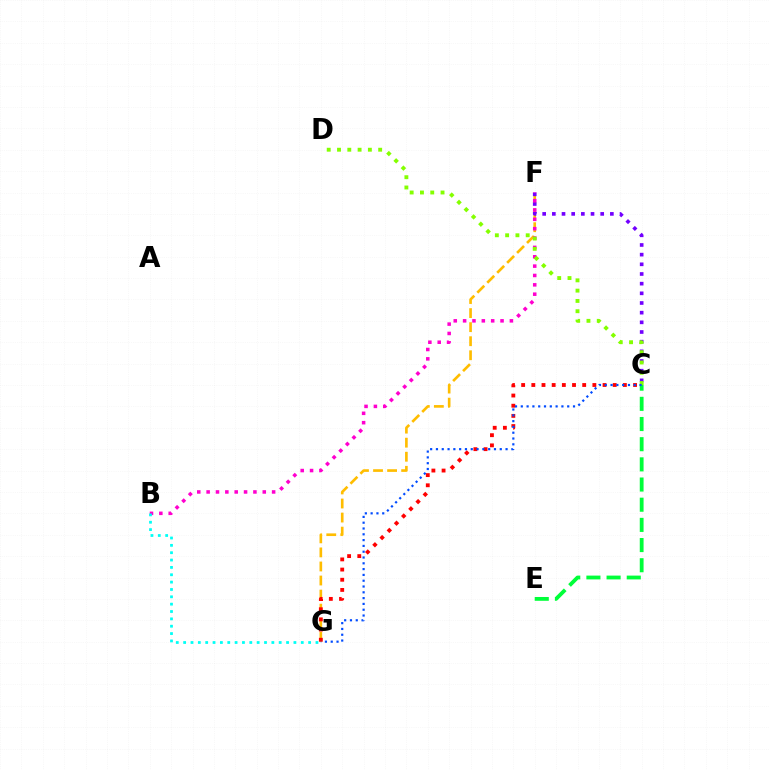{('F', 'G'): [{'color': '#ffbd00', 'line_style': 'dashed', 'thickness': 1.91}], ('C', 'F'): [{'color': '#7200ff', 'line_style': 'dotted', 'thickness': 2.63}], ('B', 'F'): [{'color': '#ff00cf', 'line_style': 'dotted', 'thickness': 2.54}], ('C', 'G'): [{'color': '#ff0000', 'line_style': 'dotted', 'thickness': 2.76}, {'color': '#004bff', 'line_style': 'dotted', 'thickness': 1.58}], ('B', 'G'): [{'color': '#00fff6', 'line_style': 'dotted', 'thickness': 2.0}], ('C', 'D'): [{'color': '#84ff00', 'line_style': 'dotted', 'thickness': 2.8}], ('C', 'E'): [{'color': '#00ff39', 'line_style': 'dashed', 'thickness': 2.74}]}